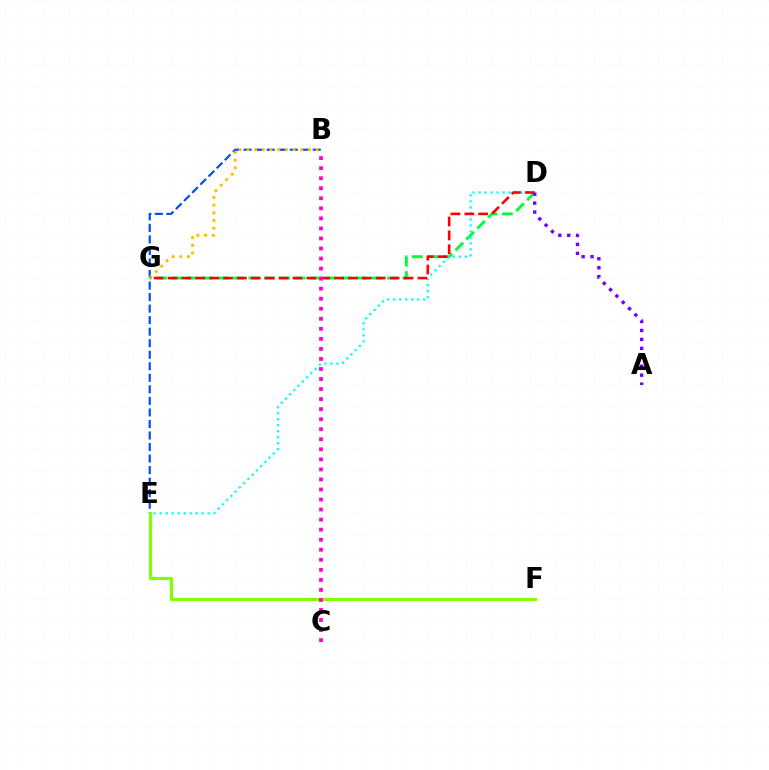{('B', 'E'): [{'color': '#004bff', 'line_style': 'dashed', 'thickness': 1.57}], ('B', 'G'): [{'color': '#ffbd00', 'line_style': 'dotted', 'thickness': 2.09}], ('D', 'G'): [{'color': '#00ff39', 'line_style': 'dashed', 'thickness': 2.09}, {'color': '#ff0000', 'line_style': 'dashed', 'thickness': 1.89}], ('D', 'E'): [{'color': '#00fff6', 'line_style': 'dotted', 'thickness': 1.63}], ('E', 'F'): [{'color': '#84ff00', 'line_style': 'solid', 'thickness': 2.29}], ('B', 'C'): [{'color': '#ff00cf', 'line_style': 'dotted', 'thickness': 2.73}], ('A', 'D'): [{'color': '#7200ff', 'line_style': 'dotted', 'thickness': 2.43}]}